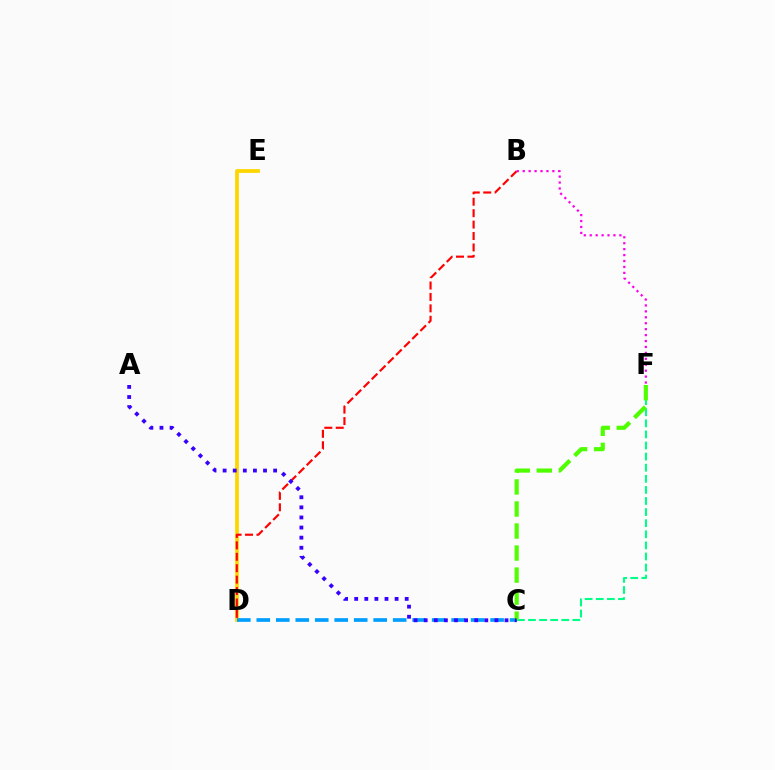{('D', 'E'): [{'color': '#ffd500', 'line_style': 'solid', 'thickness': 2.72}], ('B', 'D'): [{'color': '#ff0000', 'line_style': 'dashed', 'thickness': 1.55}], ('C', 'F'): [{'color': '#00ff86', 'line_style': 'dashed', 'thickness': 1.51}, {'color': '#4fff00', 'line_style': 'dashed', 'thickness': 2.99}], ('C', 'D'): [{'color': '#009eff', 'line_style': 'dashed', 'thickness': 2.65}], ('B', 'F'): [{'color': '#ff00ed', 'line_style': 'dotted', 'thickness': 1.61}], ('A', 'C'): [{'color': '#3700ff', 'line_style': 'dotted', 'thickness': 2.74}]}